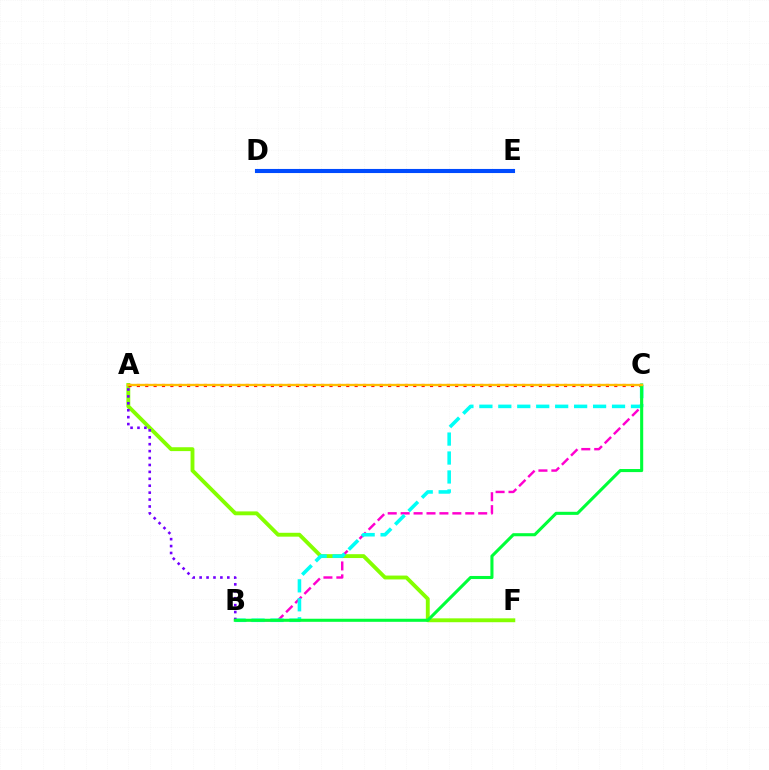{('A', 'F'): [{'color': '#84ff00', 'line_style': 'solid', 'thickness': 2.78}], ('B', 'C'): [{'color': '#ff00cf', 'line_style': 'dashed', 'thickness': 1.76}, {'color': '#00fff6', 'line_style': 'dashed', 'thickness': 2.57}, {'color': '#00ff39', 'line_style': 'solid', 'thickness': 2.22}], ('A', 'C'): [{'color': '#ff0000', 'line_style': 'dotted', 'thickness': 2.28}, {'color': '#ffbd00', 'line_style': 'solid', 'thickness': 1.69}], ('A', 'B'): [{'color': '#7200ff', 'line_style': 'dotted', 'thickness': 1.88}], ('D', 'E'): [{'color': '#004bff', 'line_style': 'solid', 'thickness': 2.95}]}